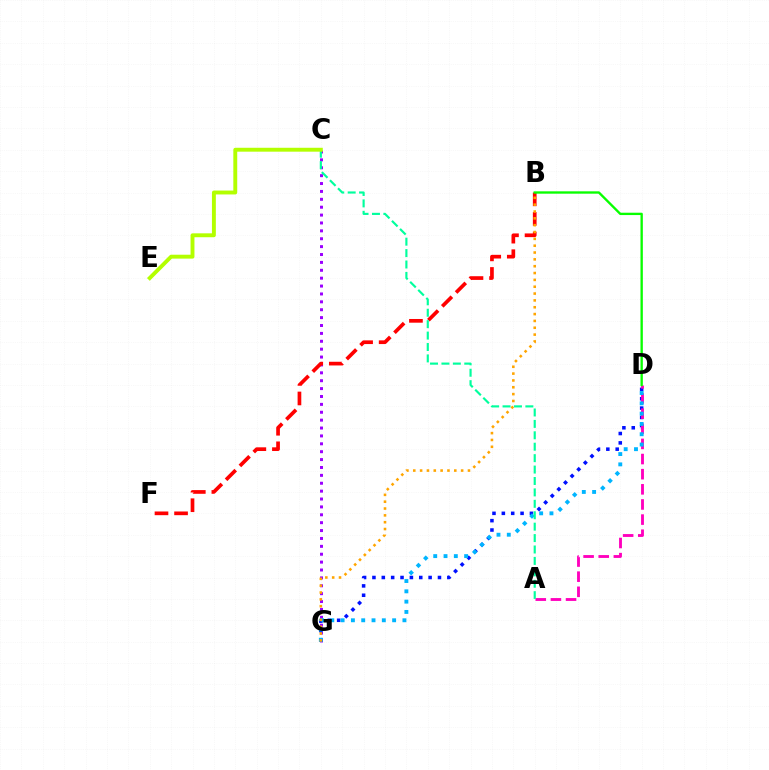{('C', 'G'): [{'color': '#9b00ff', 'line_style': 'dotted', 'thickness': 2.14}], ('D', 'G'): [{'color': '#0010ff', 'line_style': 'dotted', 'thickness': 2.54}, {'color': '#00b5ff', 'line_style': 'dotted', 'thickness': 2.8}], ('A', 'D'): [{'color': '#ff00bd', 'line_style': 'dashed', 'thickness': 2.06}], ('B', 'F'): [{'color': '#ff0000', 'line_style': 'dashed', 'thickness': 2.66}], ('A', 'C'): [{'color': '#00ff9d', 'line_style': 'dashed', 'thickness': 1.55}], ('C', 'E'): [{'color': '#b3ff00', 'line_style': 'solid', 'thickness': 2.81}], ('B', 'G'): [{'color': '#ffa500', 'line_style': 'dotted', 'thickness': 1.86}], ('B', 'D'): [{'color': '#08ff00', 'line_style': 'solid', 'thickness': 1.69}]}